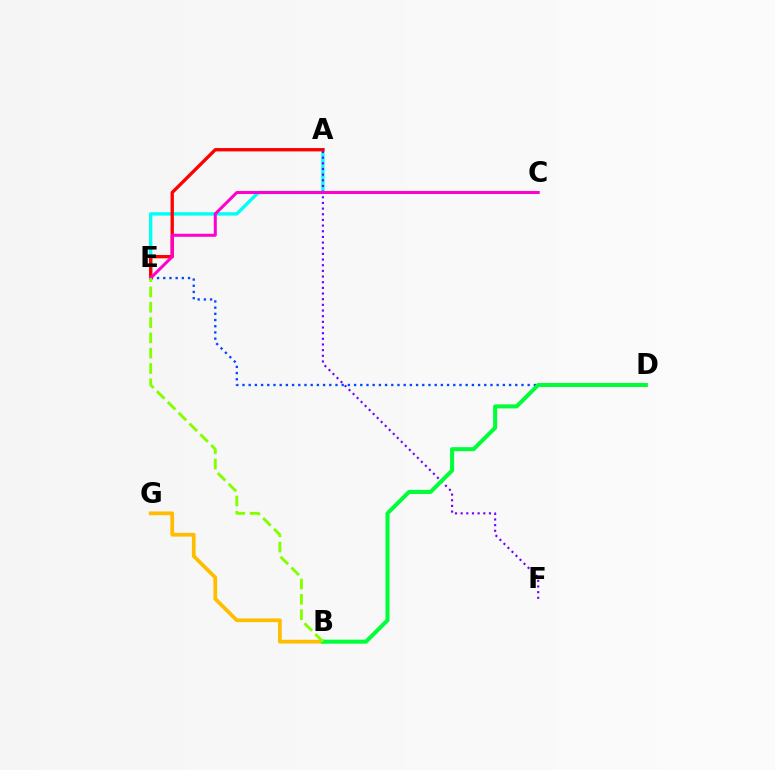{('B', 'G'): [{'color': '#ffbd00', 'line_style': 'solid', 'thickness': 2.7}], ('A', 'E'): [{'color': '#00fff6', 'line_style': 'solid', 'thickness': 2.43}, {'color': '#ff0000', 'line_style': 'solid', 'thickness': 2.4}], ('D', 'E'): [{'color': '#004bff', 'line_style': 'dotted', 'thickness': 1.68}], ('A', 'F'): [{'color': '#7200ff', 'line_style': 'dotted', 'thickness': 1.54}], ('B', 'D'): [{'color': '#00ff39', 'line_style': 'solid', 'thickness': 2.9}], ('C', 'E'): [{'color': '#ff00cf', 'line_style': 'solid', 'thickness': 2.18}], ('B', 'E'): [{'color': '#84ff00', 'line_style': 'dashed', 'thickness': 2.08}]}